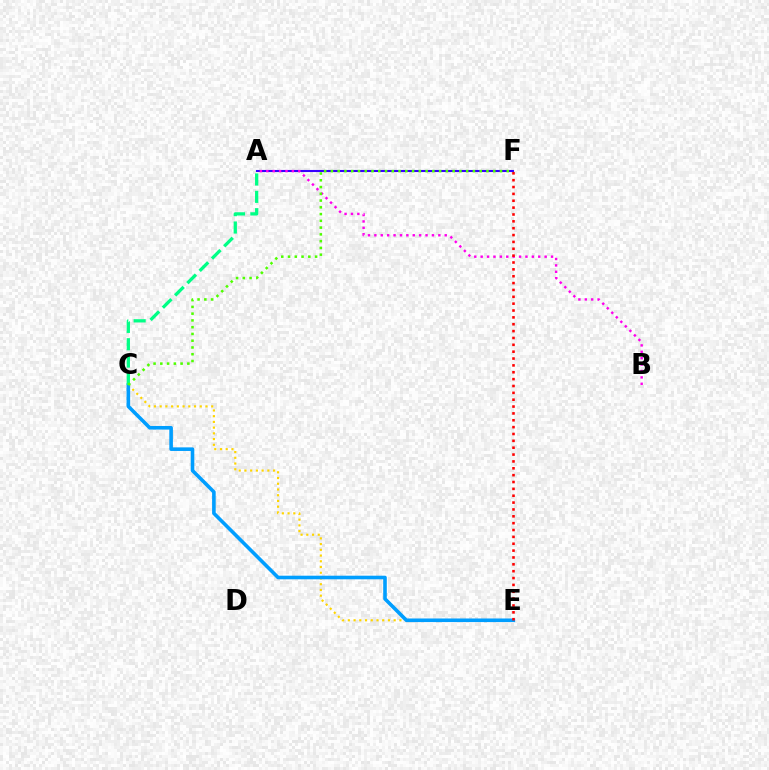{('C', 'E'): [{'color': '#ffd500', 'line_style': 'dotted', 'thickness': 1.56}, {'color': '#009eff', 'line_style': 'solid', 'thickness': 2.59}], ('A', 'F'): [{'color': '#3700ff', 'line_style': 'solid', 'thickness': 1.5}], ('A', 'B'): [{'color': '#ff00ed', 'line_style': 'dotted', 'thickness': 1.74}], ('A', 'C'): [{'color': '#00ff86', 'line_style': 'dashed', 'thickness': 2.36}], ('E', 'F'): [{'color': '#ff0000', 'line_style': 'dotted', 'thickness': 1.86}], ('C', 'F'): [{'color': '#4fff00', 'line_style': 'dotted', 'thickness': 1.84}]}